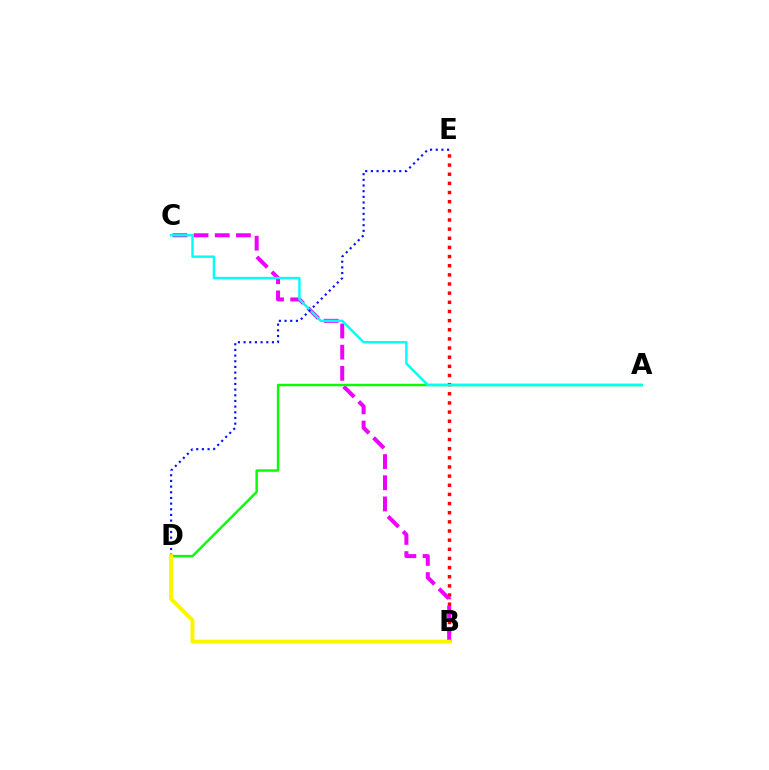{('B', 'E'): [{'color': '#ff0000', 'line_style': 'dotted', 'thickness': 2.49}], ('B', 'C'): [{'color': '#ee00ff', 'line_style': 'dashed', 'thickness': 2.88}], ('A', 'D'): [{'color': '#08ff00', 'line_style': 'solid', 'thickness': 1.77}], ('A', 'C'): [{'color': '#00fff6', 'line_style': 'solid', 'thickness': 1.75}], ('D', 'E'): [{'color': '#0010ff', 'line_style': 'dotted', 'thickness': 1.54}], ('B', 'D'): [{'color': '#fcf500', 'line_style': 'solid', 'thickness': 2.85}]}